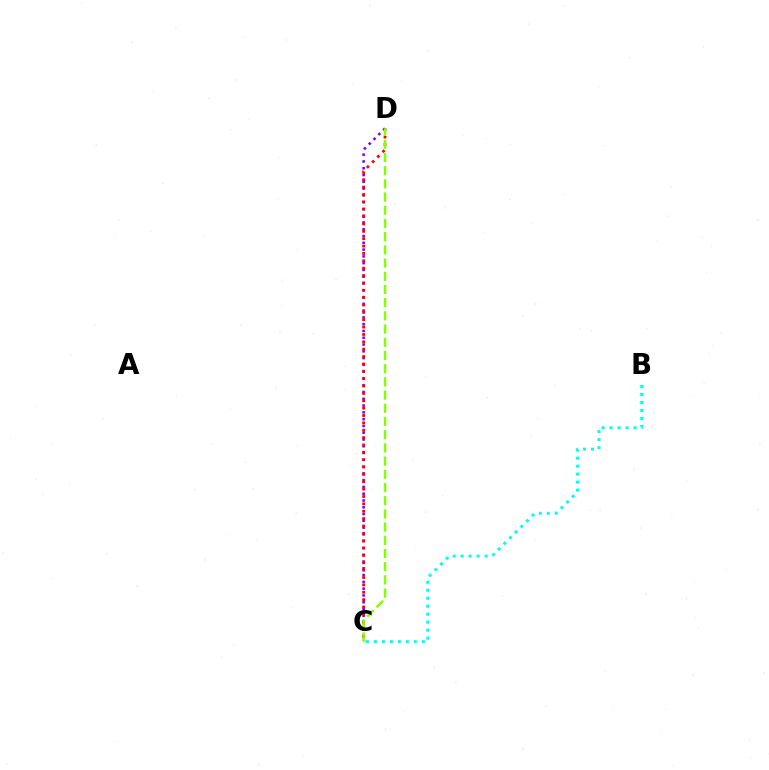{('C', 'D'): [{'color': '#7200ff', 'line_style': 'dotted', 'thickness': 1.84}, {'color': '#ff0000', 'line_style': 'dotted', 'thickness': 2.0}, {'color': '#84ff00', 'line_style': 'dashed', 'thickness': 1.79}], ('B', 'C'): [{'color': '#00fff6', 'line_style': 'dotted', 'thickness': 2.17}]}